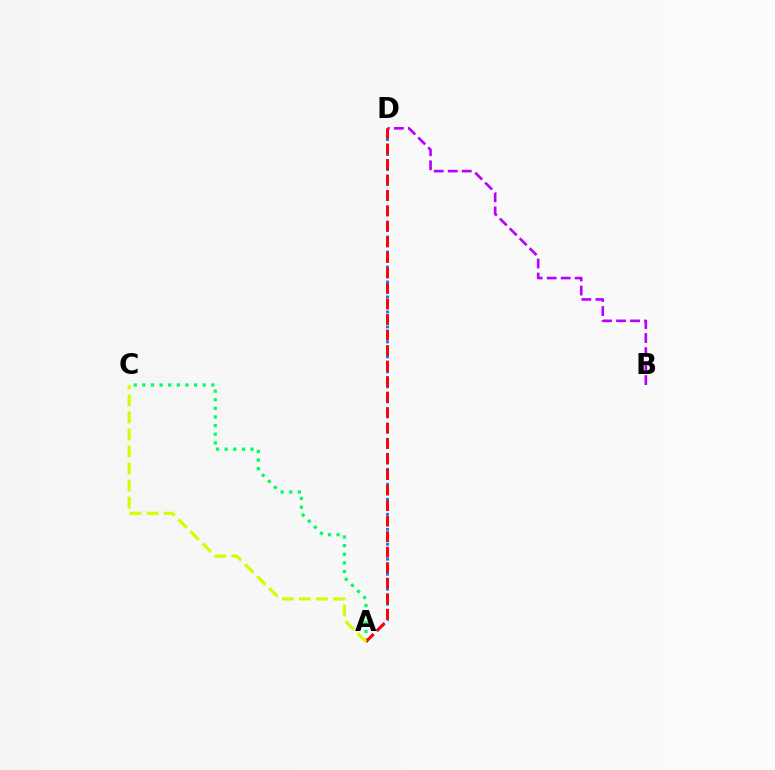{('A', 'D'): [{'color': '#0074ff', 'line_style': 'dotted', 'thickness': 2.04}, {'color': '#ff0000', 'line_style': 'dashed', 'thickness': 2.11}], ('B', 'D'): [{'color': '#b900ff', 'line_style': 'dashed', 'thickness': 1.9}], ('A', 'C'): [{'color': '#00ff5c', 'line_style': 'dotted', 'thickness': 2.34}, {'color': '#d1ff00', 'line_style': 'dashed', 'thickness': 2.32}]}